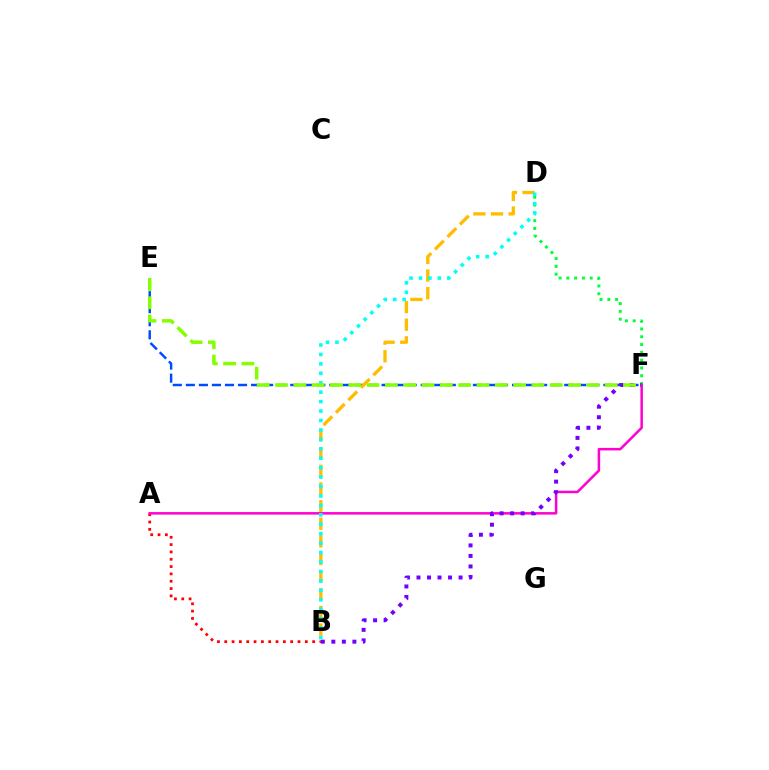{('D', 'F'): [{'color': '#00ff39', 'line_style': 'dotted', 'thickness': 2.12}], ('E', 'F'): [{'color': '#004bff', 'line_style': 'dashed', 'thickness': 1.77}, {'color': '#84ff00', 'line_style': 'dashed', 'thickness': 2.49}], ('B', 'D'): [{'color': '#ffbd00', 'line_style': 'dashed', 'thickness': 2.4}, {'color': '#00fff6', 'line_style': 'dotted', 'thickness': 2.56}], ('A', 'B'): [{'color': '#ff0000', 'line_style': 'dotted', 'thickness': 1.99}], ('A', 'F'): [{'color': '#ff00cf', 'line_style': 'solid', 'thickness': 1.8}], ('B', 'F'): [{'color': '#7200ff', 'line_style': 'dotted', 'thickness': 2.86}]}